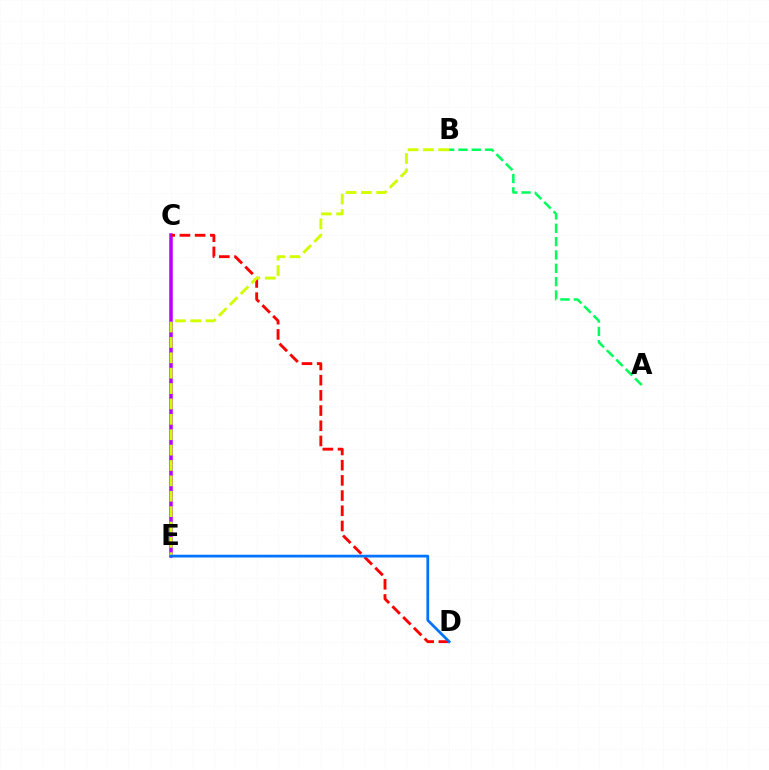{('C', 'E'): [{'color': '#b900ff', 'line_style': 'solid', 'thickness': 2.53}], ('A', 'B'): [{'color': '#00ff5c', 'line_style': 'dashed', 'thickness': 1.81}], ('C', 'D'): [{'color': '#ff0000', 'line_style': 'dashed', 'thickness': 2.07}], ('B', 'E'): [{'color': '#d1ff00', 'line_style': 'dashed', 'thickness': 2.09}], ('D', 'E'): [{'color': '#0074ff', 'line_style': 'solid', 'thickness': 1.98}]}